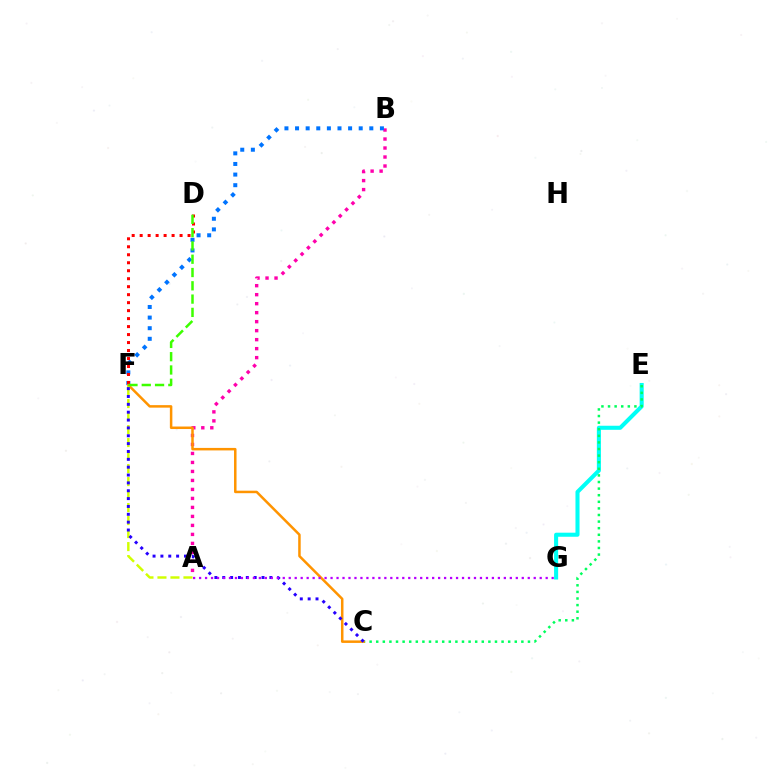{('E', 'G'): [{'color': '#00fff6', 'line_style': 'solid', 'thickness': 2.93}], ('A', 'B'): [{'color': '#ff00ac', 'line_style': 'dotted', 'thickness': 2.44}], ('B', 'F'): [{'color': '#0074ff', 'line_style': 'dotted', 'thickness': 2.88}], ('C', 'E'): [{'color': '#00ff5c', 'line_style': 'dotted', 'thickness': 1.79}], ('C', 'F'): [{'color': '#ff9400', 'line_style': 'solid', 'thickness': 1.8}, {'color': '#2500ff', 'line_style': 'dotted', 'thickness': 2.13}], ('A', 'F'): [{'color': '#d1ff00', 'line_style': 'dashed', 'thickness': 1.77}], ('D', 'F'): [{'color': '#ff0000', 'line_style': 'dotted', 'thickness': 2.17}, {'color': '#3dff00', 'line_style': 'dashed', 'thickness': 1.81}], ('A', 'G'): [{'color': '#b900ff', 'line_style': 'dotted', 'thickness': 1.62}]}